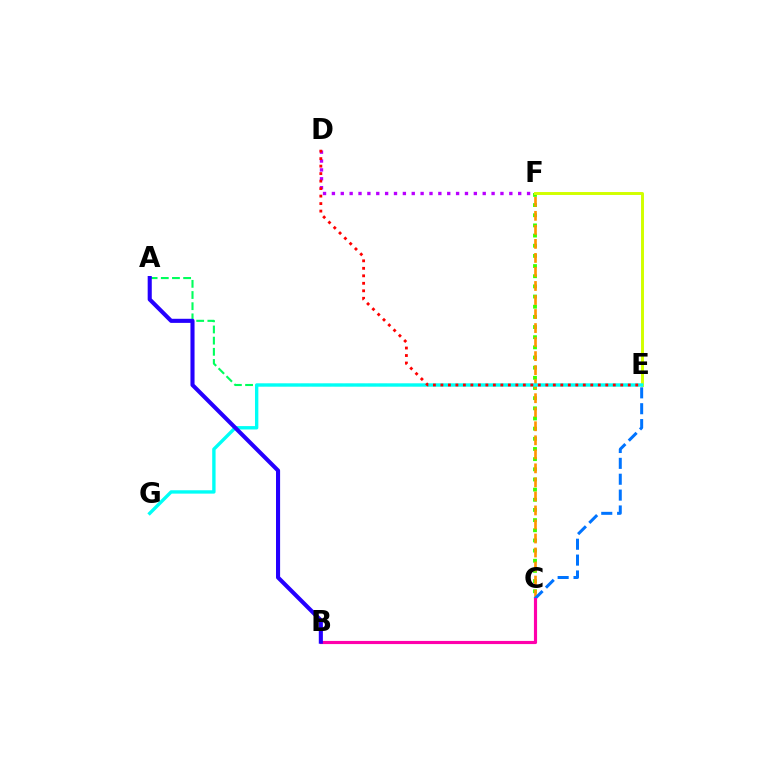{('A', 'E'): [{'color': '#00ff5c', 'line_style': 'dashed', 'thickness': 1.52}], ('D', 'F'): [{'color': '#b900ff', 'line_style': 'dotted', 'thickness': 2.41}], ('C', 'F'): [{'color': '#3dff00', 'line_style': 'dotted', 'thickness': 2.76}, {'color': '#ff9400', 'line_style': 'dashed', 'thickness': 1.91}], ('E', 'F'): [{'color': '#d1ff00', 'line_style': 'solid', 'thickness': 2.12}], ('C', 'E'): [{'color': '#0074ff', 'line_style': 'dashed', 'thickness': 2.16}], ('E', 'G'): [{'color': '#00fff6', 'line_style': 'solid', 'thickness': 2.43}], ('D', 'E'): [{'color': '#ff0000', 'line_style': 'dotted', 'thickness': 2.04}], ('B', 'C'): [{'color': '#ff00ac', 'line_style': 'solid', 'thickness': 2.27}], ('A', 'B'): [{'color': '#2500ff', 'line_style': 'solid', 'thickness': 2.95}]}